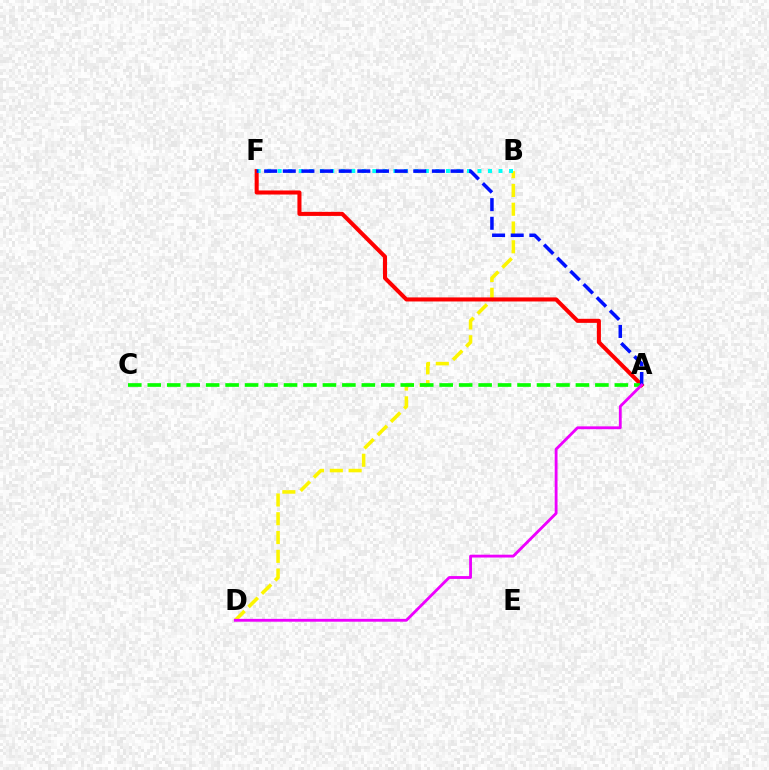{('B', 'D'): [{'color': '#fcf500', 'line_style': 'dashed', 'thickness': 2.55}], ('A', 'F'): [{'color': '#ff0000', 'line_style': 'solid', 'thickness': 2.92}, {'color': '#0010ff', 'line_style': 'dashed', 'thickness': 2.53}], ('B', 'F'): [{'color': '#00fff6', 'line_style': 'dotted', 'thickness': 2.86}], ('A', 'C'): [{'color': '#08ff00', 'line_style': 'dashed', 'thickness': 2.64}], ('A', 'D'): [{'color': '#ee00ff', 'line_style': 'solid', 'thickness': 2.04}]}